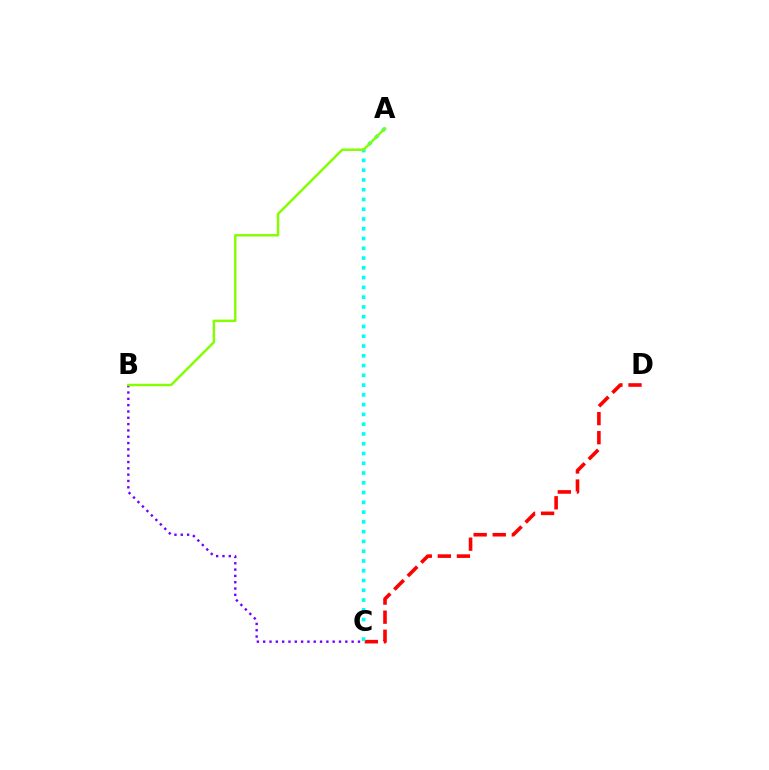{('C', 'D'): [{'color': '#ff0000', 'line_style': 'dashed', 'thickness': 2.59}], ('B', 'C'): [{'color': '#7200ff', 'line_style': 'dotted', 'thickness': 1.72}], ('A', 'C'): [{'color': '#00fff6', 'line_style': 'dotted', 'thickness': 2.65}], ('A', 'B'): [{'color': '#84ff00', 'line_style': 'solid', 'thickness': 1.77}]}